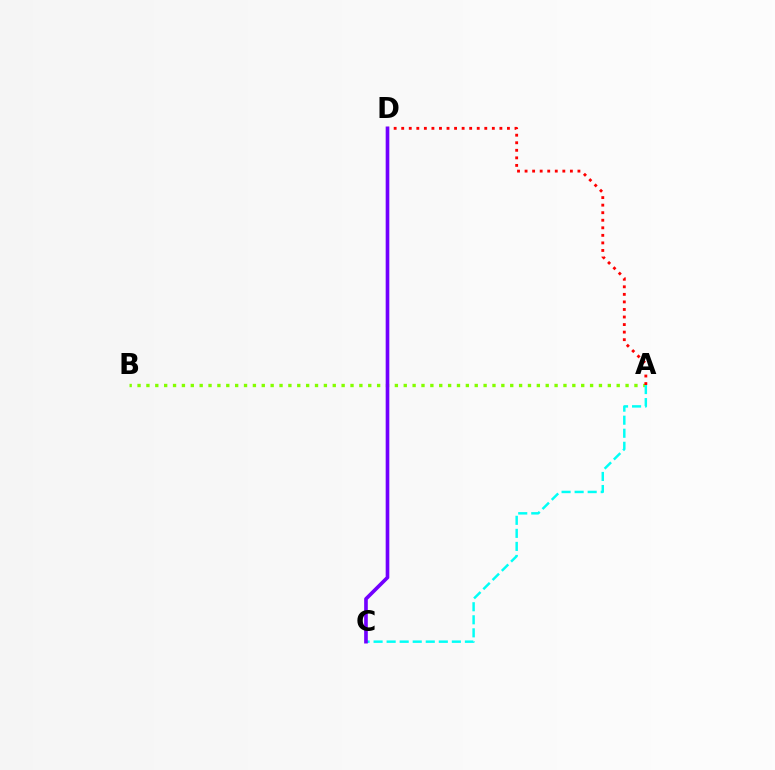{('A', 'B'): [{'color': '#84ff00', 'line_style': 'dotted', 'thickness': 2.41}], ('A', 'D'): [{'color': '#ff0000', 'line_style': 'dotted', 'thickness': 2.05}], ('A', 'C'): [{'color': '#00fff6', 'line_style': 'dashed', 'thickness': 1.77}], ('C', 'D'): [{'color': '#7200ff', 'line_style': 'solid', 'thickness': 2.62}]}